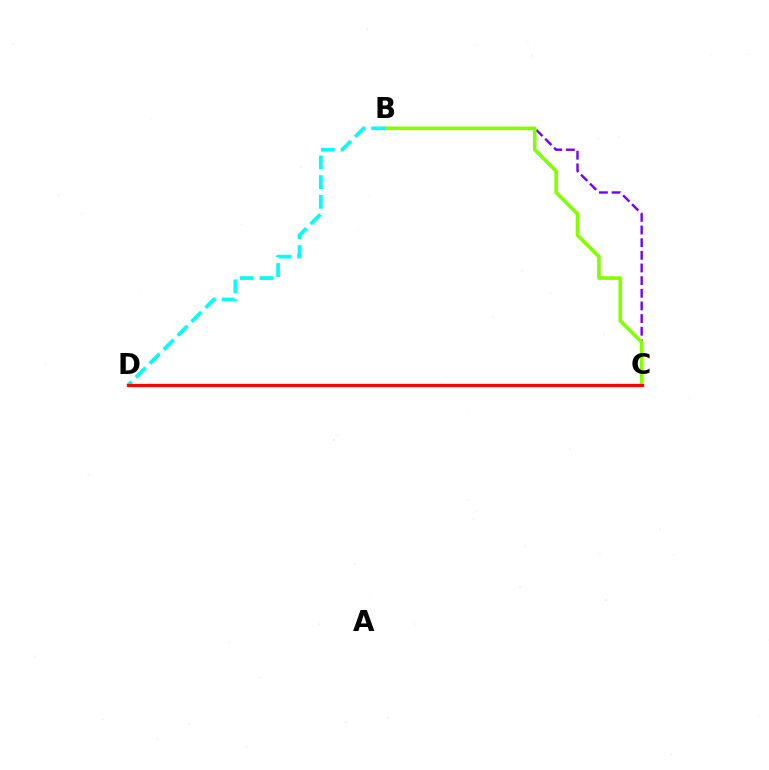{('B', 'C'): [{'color': '#7200ff', 'line_style': 'dashed', 'thickness': 1.72}, {'color': '#84ff00', 'line_style': 'solid', 'thickness': 2.62}], ('B', 'D'): [{'color': '#00fff6', 'line_style': 'dashed', 'thickness': 2.68}], ('C', 'D'): [{'color': '#ff0000', 'line_style': 'solid', 'thickness': 2.33}]}